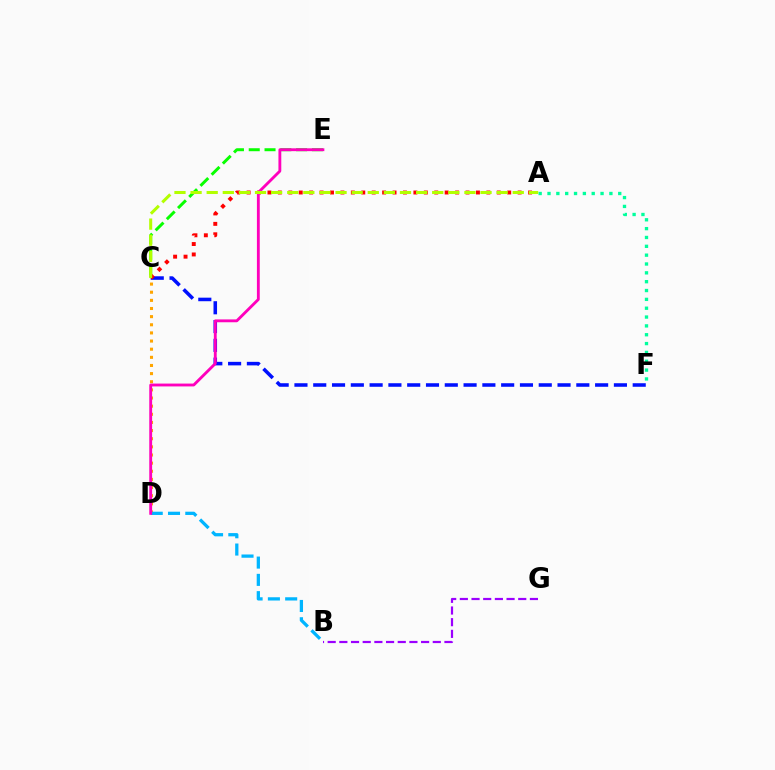{('C', 'F'): [{'color': '#0010ff', 'line_style': 'dashed', 'thickness': 2.55}], ('C', 'D'): [{'color': '#ffa500', 'line_style': 'dotted', 'thickness': 2.21}], ('C', 'E'): [{'color': '#08ff00', 'line_style': 'dashed', 'thickness': 2.15}], ('B', 'G'): [{'color': '#9b00ff', 'line_style': 'dashed', 'thickness': 1.59}], ('A', 'C'): [{'color': '#ff0000', 'line_style': 'dotted', 'thickness': 2.83}, {'color': '#b3ff00', 'line_style': 'dashed', 'thickness': 2.19}], ('B', 'D'): [{'color': '#00b5ff', 'line_style': 'dashed', 'thickness': 2.35}], ('D', 'E'): [{'color': '#ff00bd', 'line_style': 'solid', 'thickness': 2.05}], ('A', 'F'): [{'color': '#00ff9d', 'line_style': 'dotted', 'thickness': 2.4}]}